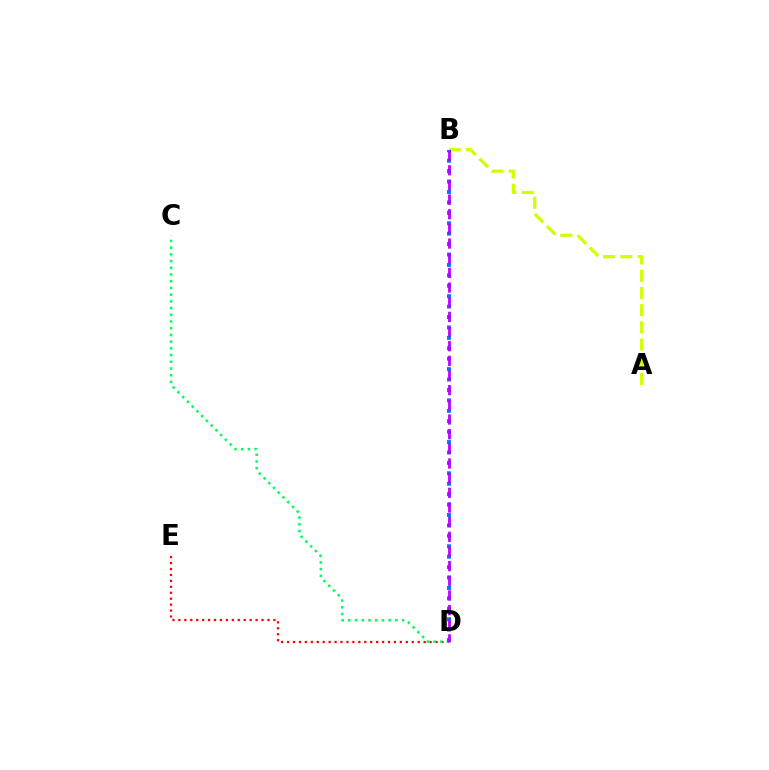{('D', 'E'): [{'color': '#ff0000', 'line_style': 'dotted', 'thickness': 1.61}], ('C', 'D'): [{'color': '#00ff5c', 'line_style': 'dotted', 'thickness': 1.82}], ('A', 'B'): [{'color': '#d1ff00', 'line_style': 'dashed', 'thickness': 2.34}], ('B', 'D'): [{'color': '#0074ff', 'line_style': 'dotted', 'thickness': 2.83}, {'color': '#b900ff', 'line_style': 'dashed', 'thickness': 1.99}]}